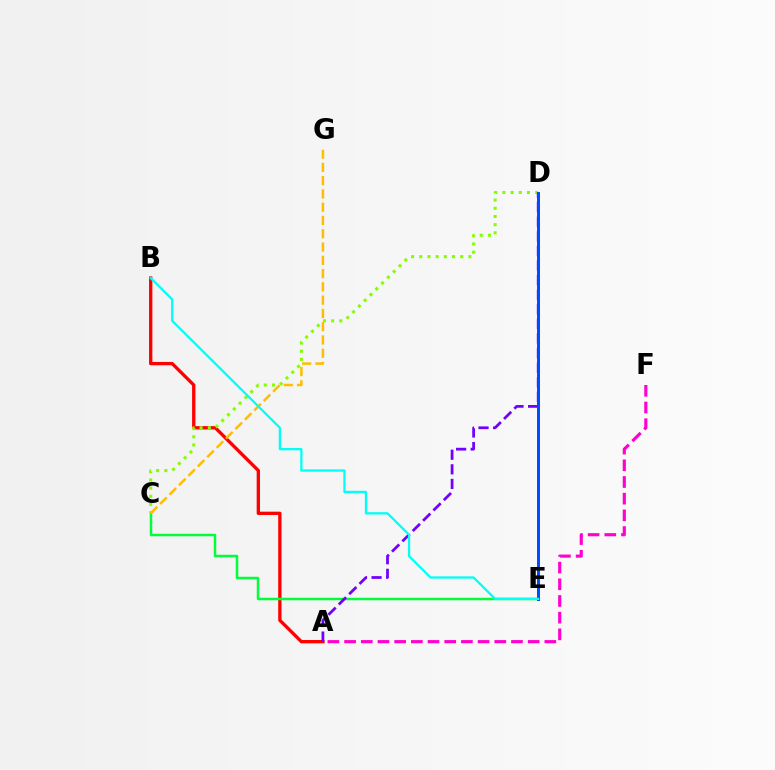{('A', 'B'): [{'color': '#ff0000', 'line_style': 'solid', 'thickness': 2.39}], ('C', 'E'): [{'color': '#00ff39', 'line_style': 'solid', 'thickness': 1.78}], ('C', 'D'): [{'color': '#84ff00', 'line_style': 'dotted', 'thickness': 2.22}], ('A', 'F'): [{'color': '#ff00cf', 'line_style': 'dashed', 'thickness': 2.27}], ('C', 'G'): [{'color': '#ffbd00', 'line_style': 'dashed', 'thickness': 1.8}], ('A', 'D'): [{'color': '#7200ff', 'line_style': 'dashed', 'thickness': 1.98}], ('D', 'E'): [{'color': '#004bff', 'line_style': 'solid', 'thickness': 2.14}], ('B', 'E'): [{'color': '#00fff6', 'line_style': 'solid', 'thickness': 1.64}]}